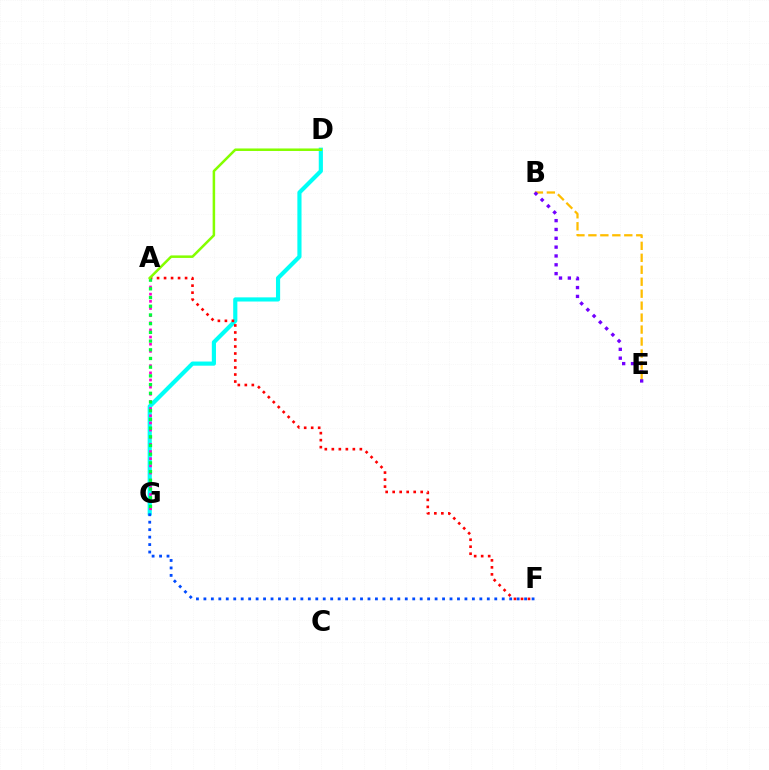{('B', 'E'): [{'color': '#ffbd00', 'line_style': 'dashed', 'thickness': 1.63}, {'color': '#7200ff', 'line_style': 'dotted', 'thickness': 2.4}], ('D', 'G'): [{'color': '#00fff6', 'line_style': 'solid', 'thickness': 2.99}], ('A', 'G'): [{'color': '#ff00cf', 'line_style': 'dotted', 'thickness': 1.94}, {'color': '#00ff39', 'line_style': 'dotted', 'thickness': 2.36}], ('A', 'F'): [{'color': '#ff0000', 'line_style': 'dotted', 'thickness': 1.9}], ('A', 'D'): [{'color': '#84ff00', 'line_style': 'solid', 'thickness': 1.81}], ('F', 'G'): [{'color': '#004bff', 'line_style': 'dotted', 'thickness': 2.03}]}